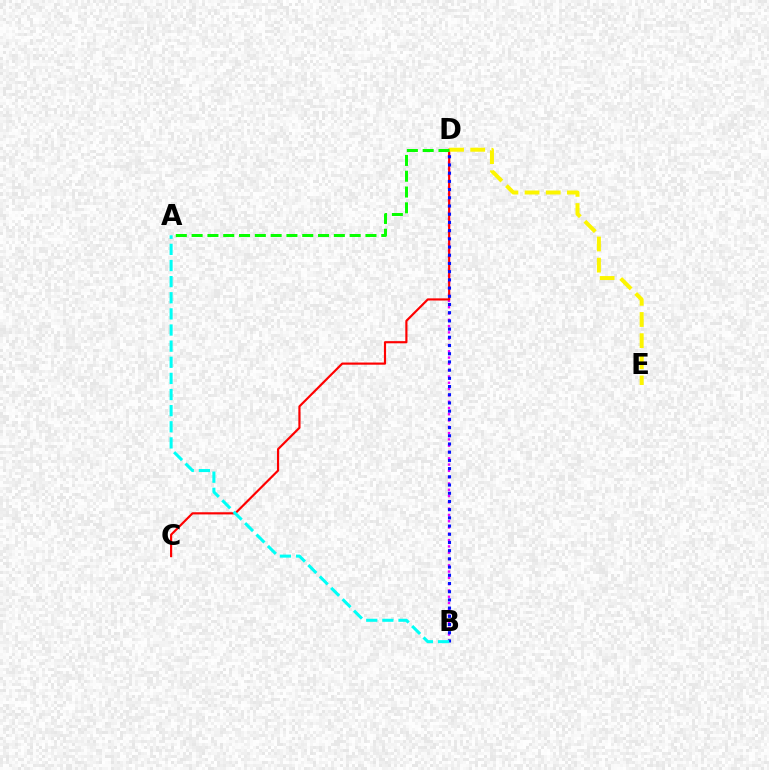{('B', 'D'): [{'color': '#ee00ff', 'line_style': 'dotted', 'thickness': 1.71}, {'color': '#0010ff', 'line_style': 'dotted', 'thickness': 2.23}], ('C', 'D'): [{'color': '#ff0000', 'line_style': 'solid', 'thickness': 1.56}], ('D', 'E'): [{'color': '#fcf500', 'line_style': 'dashed', 'thickness': 2.87}], ('A', 'B'): [{'color': '#00fff6', 'line_style': 'dashed', 'thickness': 2.19}], ('A', 'D'): [{'color': '#08ff00', 'line_style': 'dashed', 'thickness': 2.15}]}